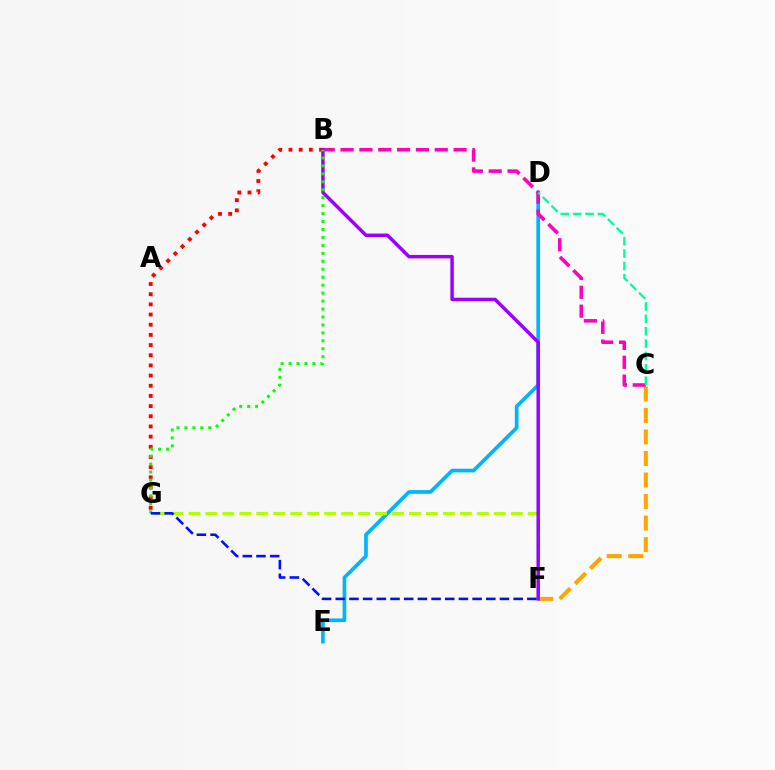{('C', 'F'): [{'color': '#ffa500', 'line_style': 'dashed', 'thickness': 2.93}], ('B', 'G'): [{'color': '#ff0000', 'line_style': 'dotted', 'thickness': 2.76}, {'color': '#08ff00', 'line_style': 'dotted', 'thickness': 2.16}], ('D', 'E'): [{'color': '#00b5ff', 'line_style': 'solid', 'thickness': 2.65}], ('B', 'C'): [{'color': '#ff00bd', 'line_style': 'dashed', 'thickness': 2.56}], ('F', 'G'): [{'color': '#b3ff00', 'line_style': 'dashed', 'thickness': 2.31}, {'color': '#0010ff', 'line_style': 'dashed', 'thickness': 1.86}], ('C', 'D'): [{'color': '#00ff9d', 'line_style': 'dashed', 'thickness': 1.68}], ('B', 'F'): [{'color': '#9b00ff', 'line_style': 'solid', 'thickness': 2.5}]}